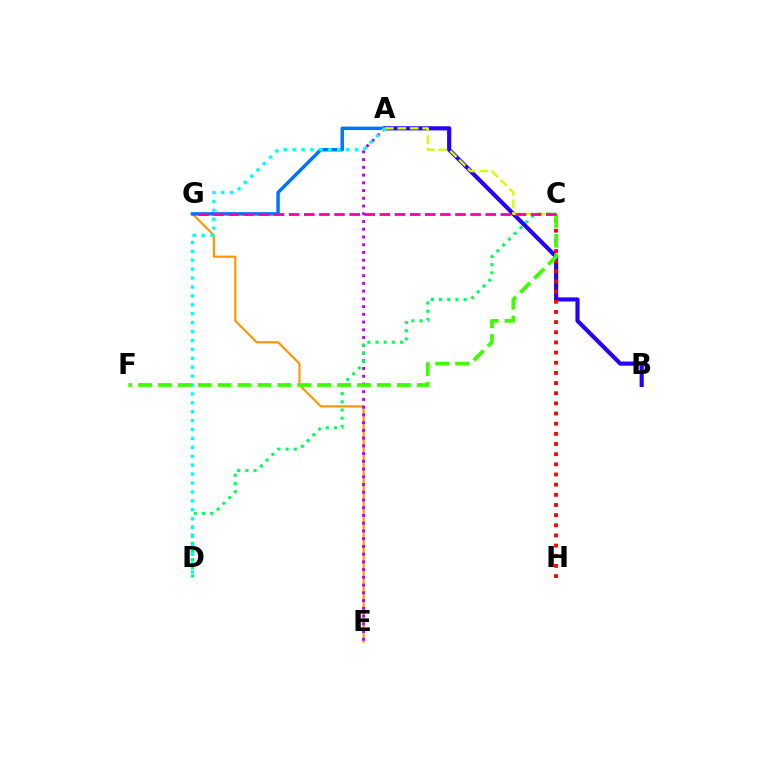{('E', 'G'): [{'color': '#ff9400', 'line_style': 'solid', 'thickness': 1.53}], ('A', 'E'): [{'color': '#b900ff', 'line_style': 'dotted', 'thickness': 2.1}], ('C', 'D'): [{'color': '#00ff5c', 'line_style': 'dotted', 'thickness': 2.22}], ('A', 'B'): [{'color': '#2500ff', 'line_style': 'solid', 'thickness': 2.98}], ('C', 'H'): [{'color': '#ff0000', 'line_style': 'dotted', 'thickness': 2.76}], ('A', 'G'): [{'color': '#0074ff', 'line_style': 'solid', 'thickness': 2.49}], ('A', 'C'): [{'color': '#d1ff00', 'line_style': 'dashed', 'thickness': 1.69}], ('A', 'D'): [{'color': '#00fff6', 'line_style': 'dotted', 'thickness': 2.42}], ('C', 'F'): [{'color': '#3dff00', 'line_style': 'dashed', 'thickness': 2.71}], ('C', 'G'): [{'color': '#ff00ac', 'line_style': 'dashed', 'thickness': 2.05}]}